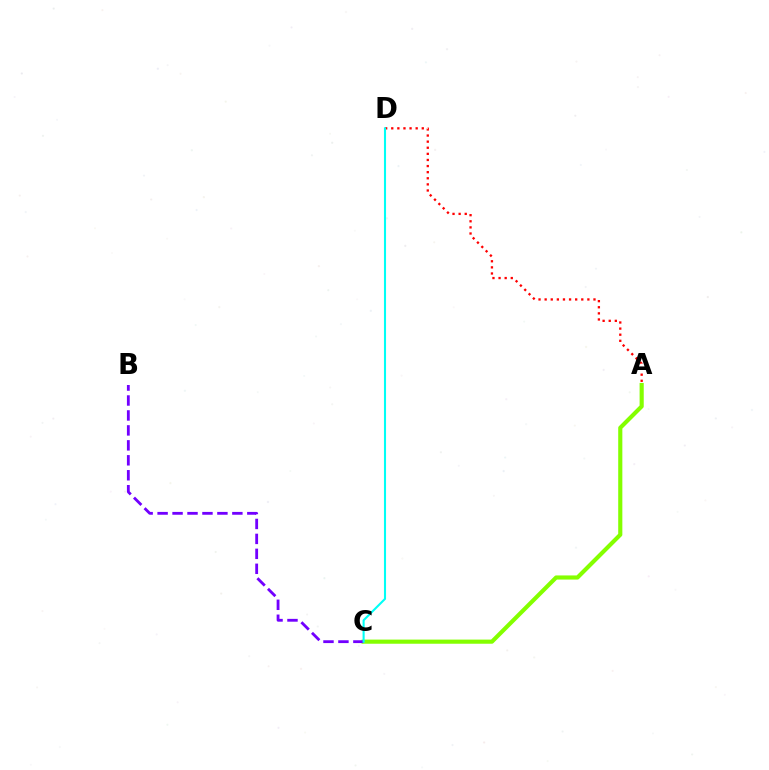{('A', 'D'): [{'color': '#ff0000', 'line_style': 'dotted', 'thickness': 1.66}], ('A', 'C'): [{'color': '#84ff00', 'line_style': 'solid', 'thickness': 2.98}], ('B', 'C'): [{'color': '#7200ff', 'line_style': 'dashed', 'thickness': 2.03}], ('C', 'D'): [{'color': '#00fff6', 'line_style': 'solid', 'thickness': 1.51}]}